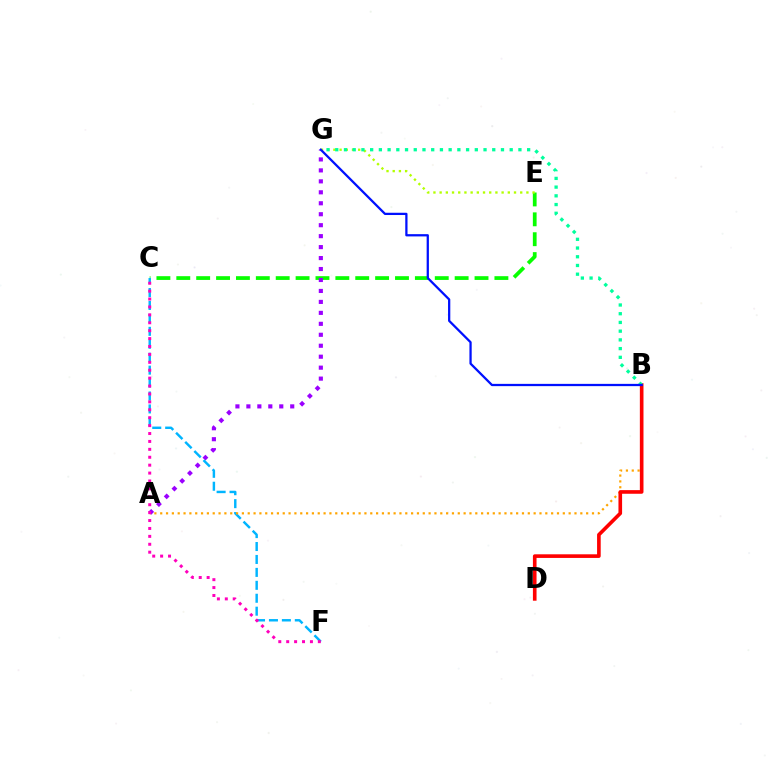{('C', 'E'): [{'color': '#08ff00', 'line_style': 'dashed', 'thickness': 2.7}], ('A', 'G'): [{'color': '#9b00ff', 'line_style': 'dotted', 'thickness': 2.98}], ('C', 'F'): [{'color': '#00b5ff', 'line_style': 'dashed', 'thickness': 1.76}, {'color': '#ff00bd', 'line_style': 'dotted', 'thickness': 2.15}], ('A', 'B'): [{'color': '#ffa500', 'line_style': 'dotted', 'thickness': 1.59}], ('B', 'D'): [{'color': '#ff0000', 'line_style': 'solid', 'thickness': 2.61}], ('E', 'G'): [{'color': '#b3ff00', 'line_style': 'dotted', 'thickness': 1.68}], ('B', 'G'): [{'color': '#00ff9d', 'line_style': 'dotted', 'thickness': 2.37}, {'color': '#0010ff', 'line_style': 'solid', 'thickness': 1.63}]}